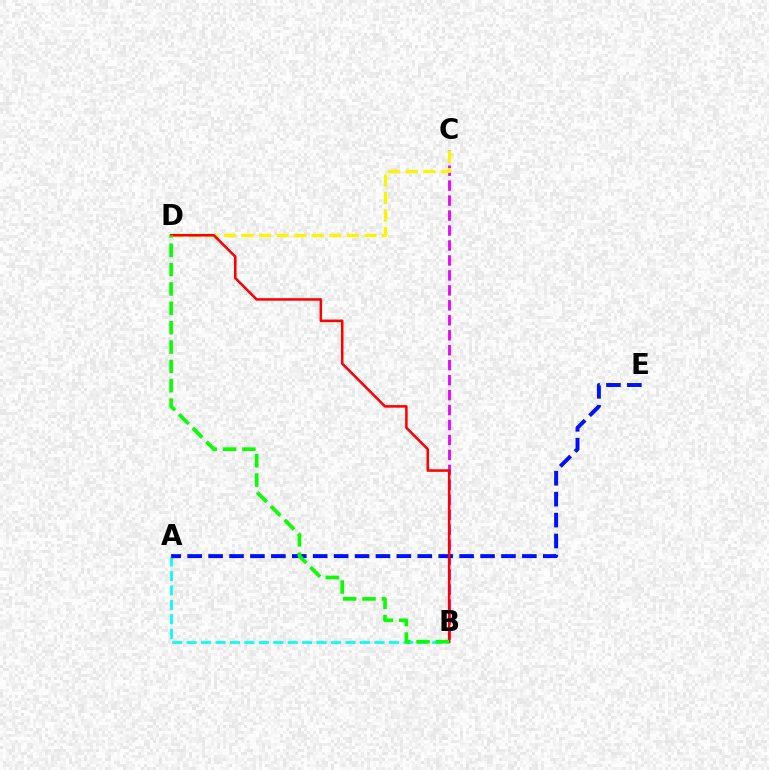{('A', 'B'): [{'color': '#00fff6', 'line_style': 'dashed', 'thickness': 1.96}], ('B', 'C'): [{'color': '#ee00ff', 'line_style': 'dashed', 'thickness': 2.03}], ('A', 'E'): [{'color': '#0010ff', 'line_style': 'dashed', 'thickness': 2.84}], ('C', 'D'): [{'color': '#fcf500', 'line_style': 'dashed', 'thickness': 2.38}], ('B', 'D'): [{'color': '#ff0000', 'line_style': 'solid', 'thickness': 1.83}, {'color': '#08ff00', 'line_style': 'dashed', 'thickness': 2.63}]}